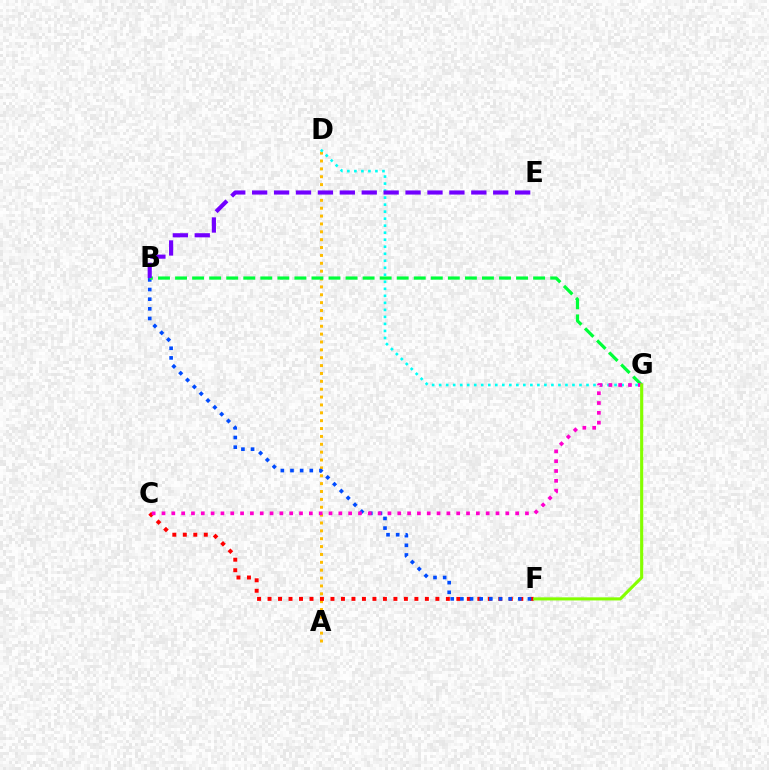{('A', 'D'): [{'color': '#ffbd00', 'line_style': 'dotted', 'thickness': 2.14}], ('C', 'F'): [{'color': '#ff0000', 'line_style': 'dotted', 'thickness': 2.85}], ('B', 'F'): [{'color': '#004bff', 'line_style': 'dotted', 'thickness': 2.62}], ('D', 'G'): [{'color': '#00fff6', 'line_style': 'dotted', 'thickness': 1.91}], ('B', 'G'): [{'color': '#00ff39', 'line_style': 'dashed', 'thickness': 2.32}], ('B', 'E'): [{'color': '#7200ff', 'line_style': 'dashed', 'thickness': 2.98}], ('C', 'G'): [{'color': '#ff00cf', 'line_style': 'dotted', 'thickness': 2.67}], ('F', 'G'): [{'color': '#84ff00', 'line_style': 'solid', 'thickness': 2.23}]}